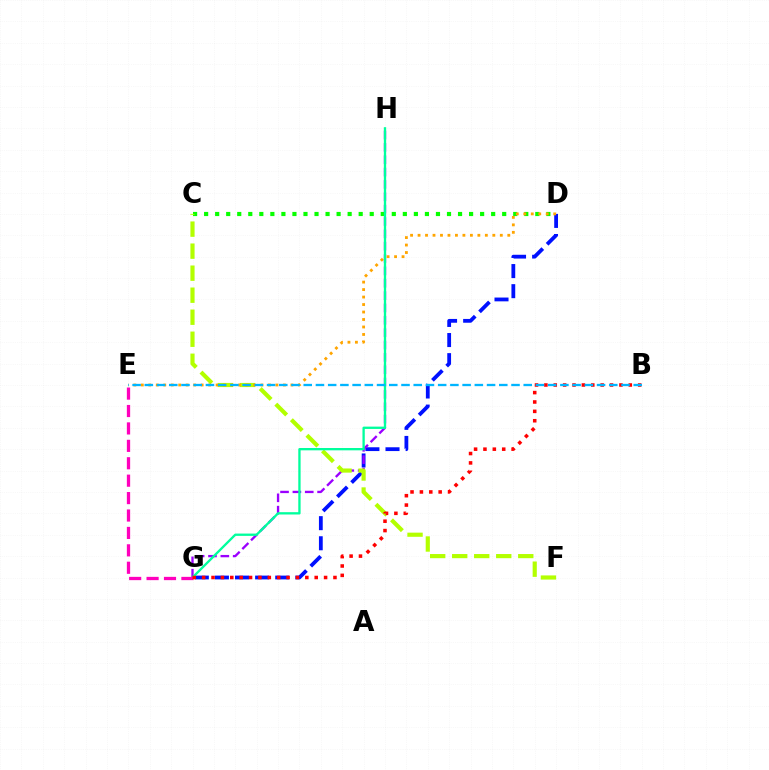{('D', 'G'): [{'color': '#0010ff', 'line_style': 'dashed', 'thickness': 2.73}], ('G', 'H'): [{'color': '#9b00ff', 'line_style': 'dashed', 'thickness': 1.68}, {'color': '#00ff9d', 'line_style': 'solid', 'thickness': 1.67}], ('C', 'D'): [{'color': '#08ff00', 'line_style': 'dotted', 'thickness': 3.0}], ('C', 'F'): [{'color': '#b3ff00', 'line_style': 'dashed', 'thickness': 2.99}], ('E', 'G'): [{'color': '#ff00bd', 'line_style': 'dashed', 'thickness': 2.37}], ('D', 'E'): [{'color': '#ffa500', 'line_style': 'dotted', 'thickness': 2.03}], ('B', 'G'): [{'color': '#ff0000', 'line_style': 'dotted', 'thickness': 2.55}], ('B', 'E'): [{'color': '#00b5ff', 'line_style': 'dashed', 'thickness': 1.66}]}